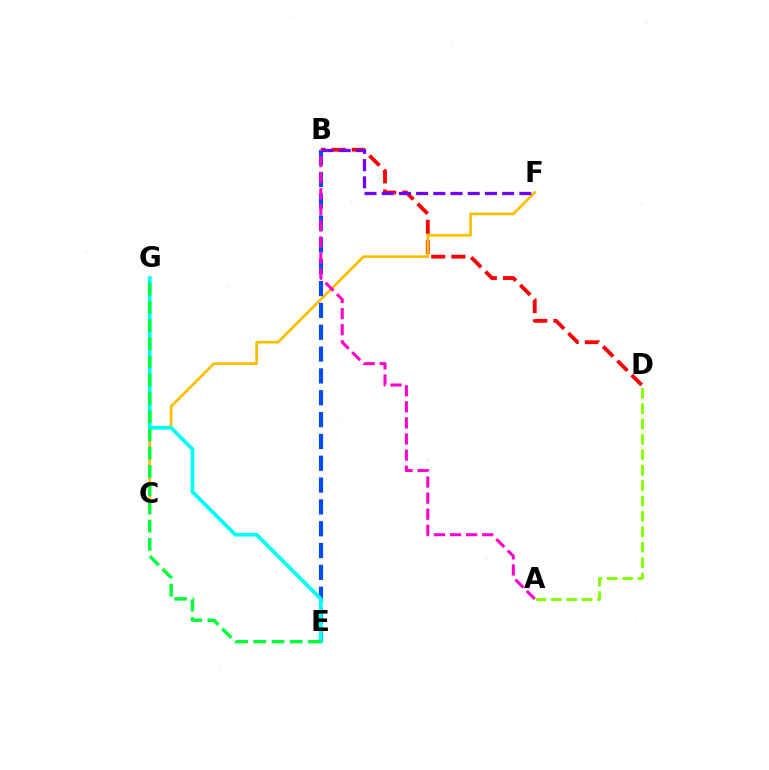{('B', 'D'): [{'color': '#ff0000', 'line_style': 'dashed', 'thickness': 2.74}], ('C', 'F'): [{'color': '#ffbd00', 'line_style': 'solid', 'thickness': 1.94}], ('B', 'F'): [{'color': '#7200ff', 'line_style': 'dashed', 'thickness': 2.34}], ('B', 'E'): [{'color': '#004bff', 'line_style': 'dashed', 'thickness': 2.97}], ('A', 'B'): [{'color': '#ff00cf', 'line_style': 'dashed', 'thickness': 2.19}], ('E', 'G'): [{'color': '#00fff6', 'line_style': 'solid', 'thickness': 2.68}, {'color': '#00ff39', 'line_style': 'dashed', 'thickness': 2.48}], ('A', 'D'): [{'color': '#84ff00', 'line_style': 'dashed', 'thickness': 2.09}]}